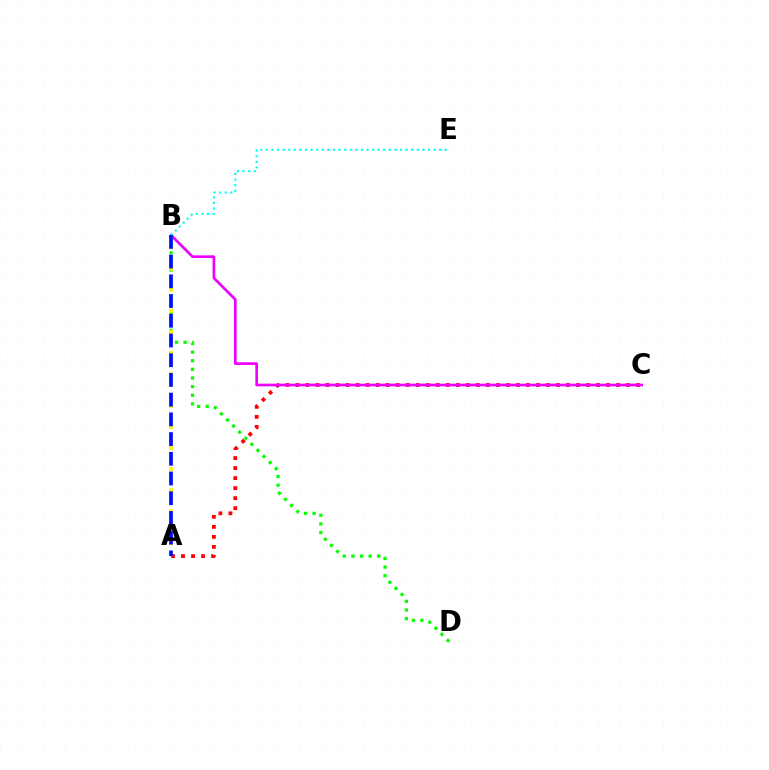{('B', 'D'): [{'color': '#08ff00', 'line_style': 'dotted', 'thickness': 2.34}], ('A', 'C'): [{'color': '#ff0000', 'line_style': 'dotted', 'thickness': 2.72}], ('B', 'C'): [{'color': '#ee00ff', 'line_style': 'solid', 'thickness': 1.92}], ('A', 'B'): [{'color': '#fcf500', 'line_style': 'dotted', 'thickness': 2.87}, {'color': '#0010ff', 'line_style': 'dashed', 'thickness': 2.68}], ('B', 'E'): [{'color': '#00fff6', 'line_style': 'dotted', 'thickness': 1.52}]}